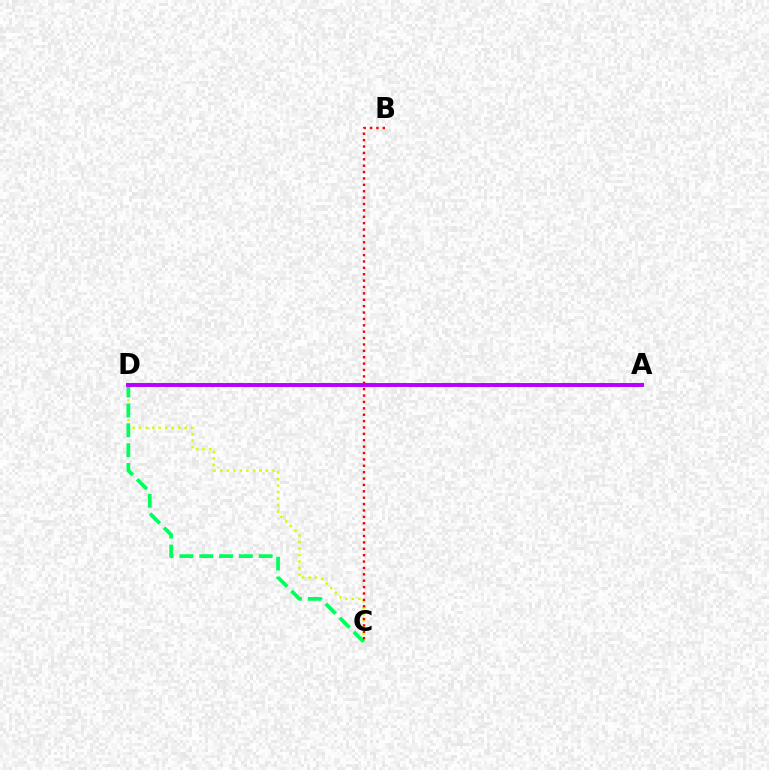{('C', 'D'): [{'color': '#d1ff00', 'line_style': 'dotted', 'thickness': 1.77}, {'color': '#00ff5c', 'line_style': 'dashed', 'thickness': 2.7}], ('A', 'D'): [{'color': '#0074ff', 'line_style': 'dotted', 'thickness': 1.95}, {'color': '#b900ff', 'line_style': 'solid', 'thickness': 2.83}], ('B', 'C'): [{'color': '#ff0000', 'line_style': 'dotted', 'thickness': 1.73}]}